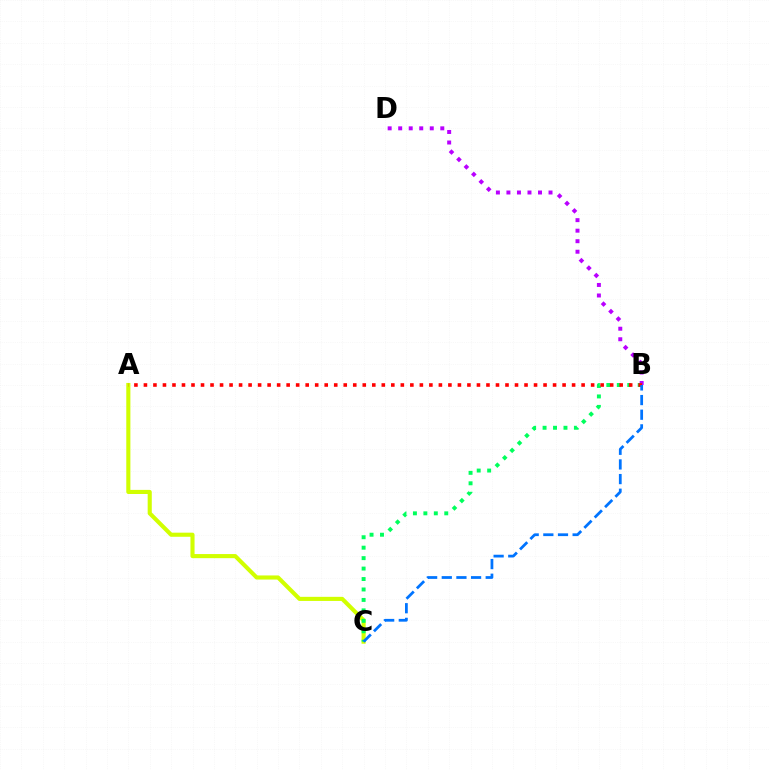{('B', 'D'): [{'color': '#b900ff', 'line_style': 'dotted', 'thickness': 2.86}], ('A', 'C'): [{'color': '#d1ff00', 'line_style': 'solid', 'thickness': 2.96}], ('B', 'C'): [{'color': '#00ff5c', 'line_style': 'dotted', 'thickness': 2.84}, {'color': '#0074ff', 'line_style': 'dashed', 'thickness': 1.99}], ('A', 'B'): [{'color': '#ff0000', 'line_style': 'dotted', 'thickness': 2.59}]}